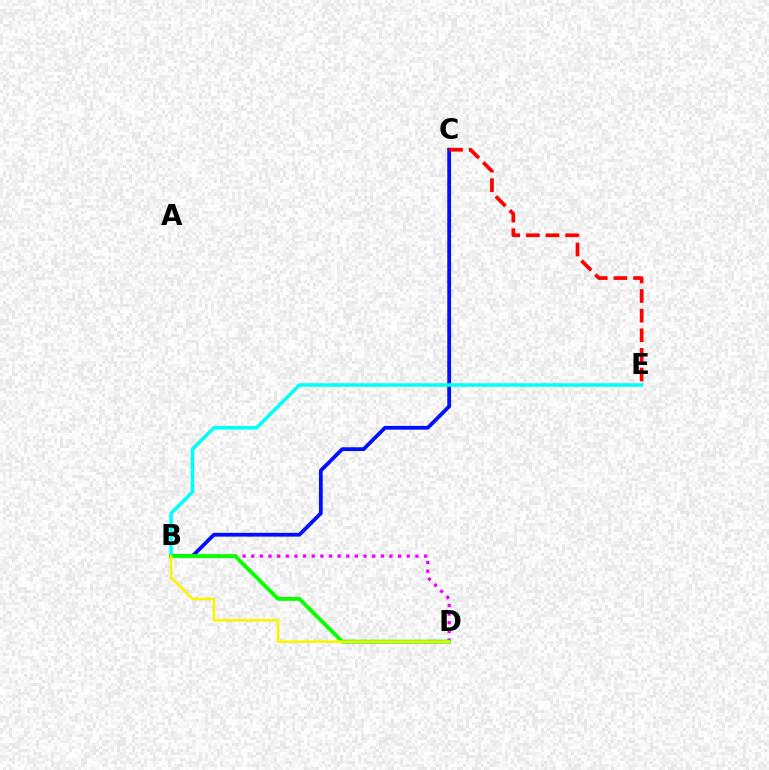{('B', 'C'): [{'color': '#0010ff', 'line_style': 'solid', 'thickness': 2.73}], ('C', 'E'): [{'color': '#ff0000', 'line_style': 'dashed', 'thickness': 2.67}], ('B', 'D'): [{'color': '#ee00ff', 'line_style': 'dotted', 'thickness': 2.35}, {'color': '#08ff00', 'line_style': 'solid', 'thickness': 2.79}, {'color': '#fcf500', 'line_style': 'solid', 'thickness': 1.87}], ('B', 'E'): [{'color': '#00fff6', 'line_style': 'solid', 'thickness': 2.55}]}